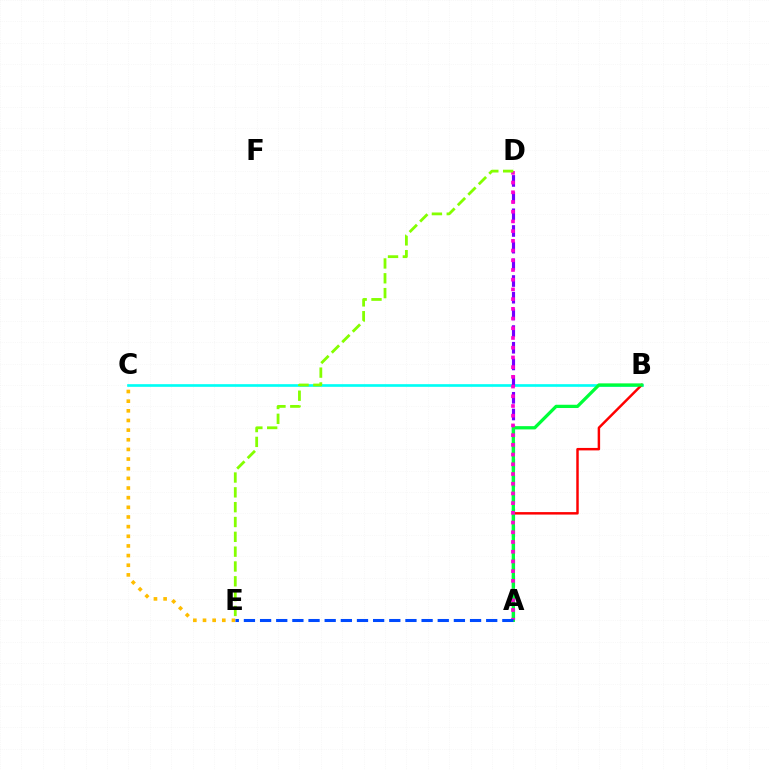{('B', 'C'): [{'color': '#00fff6', 'line_style': 'solid', 'thickness': 1.92}], ('A', 'D'): [{'color': '#7200ff', 'line_style': 'dashed', 'thickness': 2.27}, {'color': '#ff00cf', 'line_style': 'dotted', 'thickness': 2.64}], ('A', 'B'): [{'color': '#ff0000', 'line_style': 'solid', 'thickness': 1.77}, {'color': '#00ff39', 'line_style': 'solid', 'thickness': 2.35}], ('C', 'E'): [{'color': '#ffbd00', 'line_style': 'dotted', 'thickness': 2.62}], ('A', 'E'): [{'color': '#004bff', 'line_style': 'dashed', 'thickness': 2.19}], ('D', 'E'): [{'color': '#84ff00', 'line_style': 'dashed', 'thickness': 2.01}]}